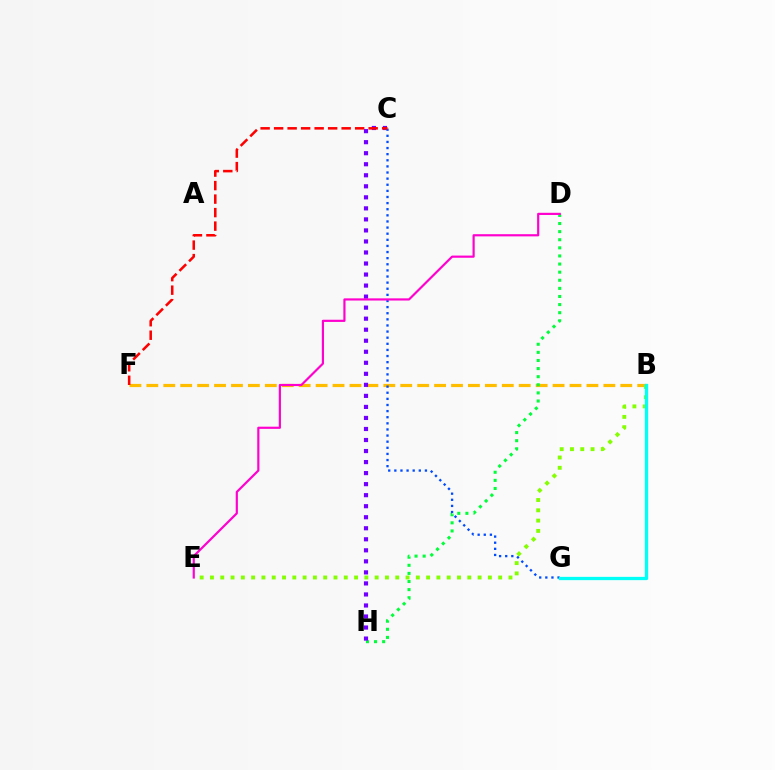{('B', 'F'): [{'color': '#ffbd00', 'line_style': 'dashed', 'thickness': 2.3}], ('D', 'H'): [{'color': '#00ff39', 'line_style': 'dotted', 'thickness': 2.2}], ('B', 'E'): [{'color': '#84ff00', 'line_style': 'dotted', 'thickness': 2.8}], ('C', 'G'): [{'color': '#004bff', 'line_style': 'dotted', 'thickness': 1.66}], ('C', 'H'): [{'color': '#7200ff', 'line_style': 'dotted', 'thickness': 3.0}], ('D', 'E'): [{'color': '#ff00cf', 'line_style': 'solid', 'thickness': 1.57}], ('C', 'F'): [{'color': '#ff0000', 'line_style': 'dashed', 'thickness': 1.83}], ('B', 'G'): [{'color': '#00fff6', 'line_style': 'solid', 'thickness': 2.37}]}